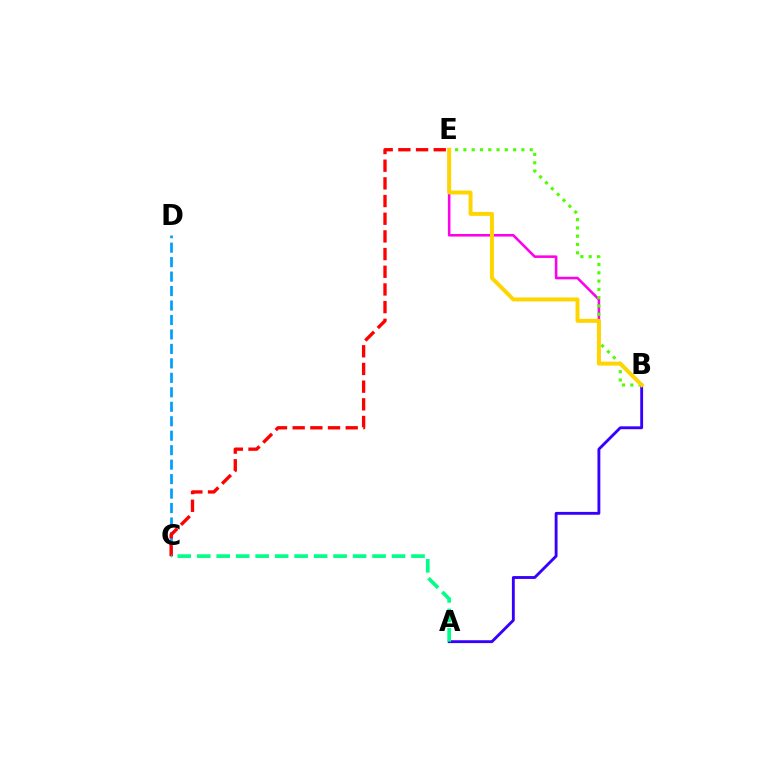{('B', 'E'): [{'color': '#ff00ed', 'line_style': 'solid', 'thickness': 1.85}, {'color': '#4fff00', 'line_style': 'dotted', 'thickness': 2.25}, {'color': '#ffd500', 'line_style': 'solid', 'thickness': 2.85}], ('C', 'D'): [{'color': '#009eff', 'line_style': 'dashed', 'thickness': 1.97}], ('C', 'E'): [{'color': '#ff0000', 'line_style': 'dashed', 'thickness': 2.4}], ('A', 'B'): [{'color': '#3700ff', 'line_style': 'solid', 'thickness': 2.06}], ('A', 'C'): [{'color': '#00ff86', 'line_style': 'dashed', 'thickness': 2.65}]}